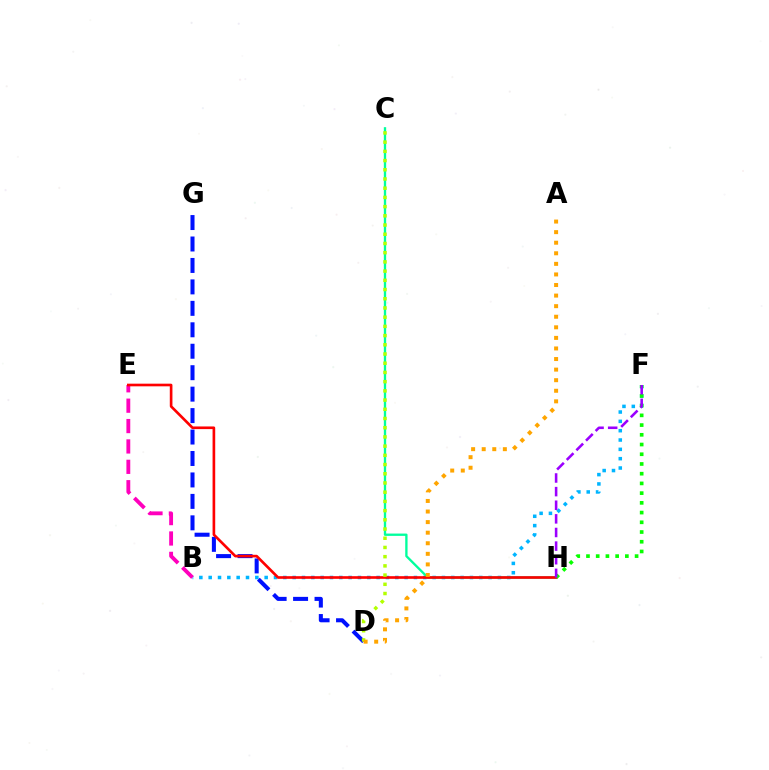{('B', 'F'): [{'color': '#00b5ff', 'line_style': 'dotted', 'thickness': 2.54}], ('C', 'H'): [{'color': '#00ff9d', 'line_style': 'solid', 'thickness': 1.68}], ('D', 'G'): [{'color': '#0010ff', 'line_style': 'dashed', 'thickness': 2.91}], ('B', 'E'): [{'color': '#ff00bd', 'line_style': 'dashed', 'thickness': 2.77}], ('E', 'H'): [{'color': '#ff0000', 'line_style': 'solid', 'thickness': 1.91}], ('F', 'H'): [{'color': '#08ff00', 'line_style': 'dotted', 'thickness': 2.64}, {'color': '#9b00ff', 'line_style': 'dashed', 'thickness': 1.85}], ('C', 'D'): [{'color': '#b3ff00', 'line_style': 'dotted', 'thickness': 2.5}], ('A', 'D'): [{'color': '#ffa500', 'line_style': 'dotted', 'thickness': 2.87}]}